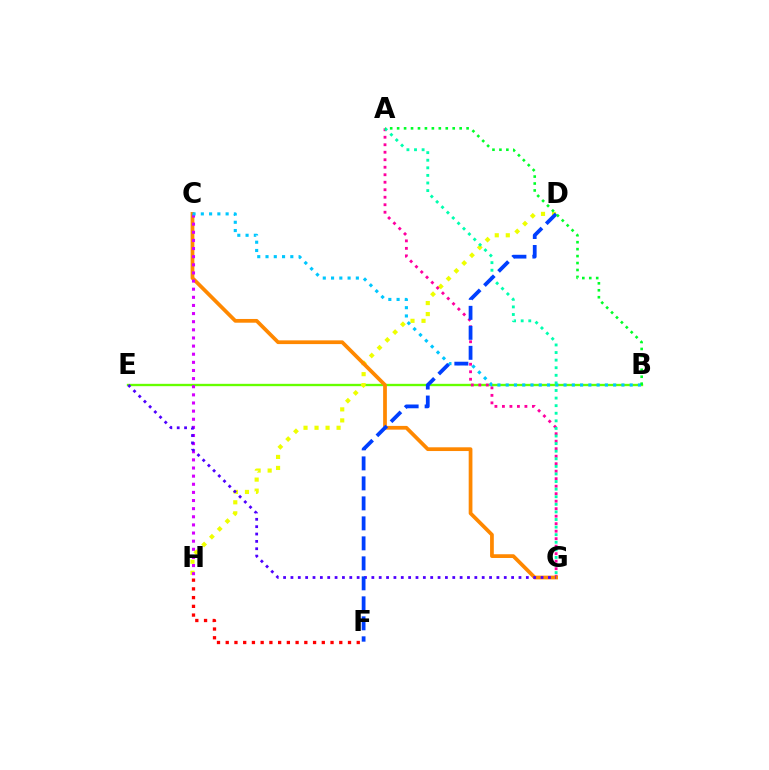{('B', 'E'): [{'color': '#66ff00', 'line_style': 'solid', 'thickness': 1.69}], ('D', 'H'): [{'color': '#eeff00', 'line_style': 'dotted', 'thickness': 2.99}], ('A', 'G'): [{'color': '#ff00a0', 'line_style': 'dotted', 'thickness': 2.04}, {'color': '#00ffaf', 'line_style': 'dotted', 'thickness': 2.06}], ('C', 'G'): [{'color': '#ff8800', 'line_style': 'solid', 'thickness': 2.69}], ('C', 'H'): [{'color': '#d600ff', 'line_style': 'dotted', 'thickness': 2.21}], ('E', 'G'): [{'color': '#4f00ff', 'line_style': 'dotted', 'thickness': 2.0}], ('B', 'C'): [{'color': '#00c7ff', 'line_style': 'dotted', 'thickness': 2.25}], ('D', 'F'): [{'color': '#003fff', 'line_style': 'dashed', 'thickness': 2.72}], ('A', 'B'): [{'color': '#00ff27', 'line_style': 'dotted', 'thickness': 1.89}], ('F', 'H'): [{'color': '#ff0000', 'line_style': 'dotted', 'thickness': 2.37}]}